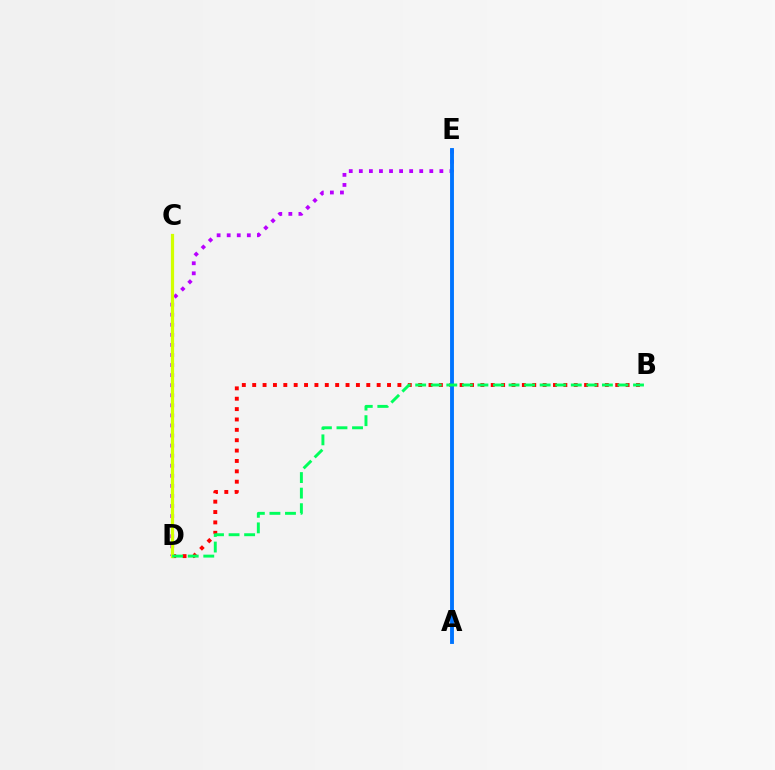{('B', 'D'): [{'color': '#ff0000', 'line_style': 'dotted', 'thickness': 2.82}, {'color': '#00ff5c', 'line_style': 'dashed', 'thickness': 2.11}], ('D', 'E'): [{'color': '#b900ff', 'line_style': 'dotted', 'thickness': 2.74}], ('A', 'E'): [{'color': '#0074ff', 'line_style': 'solid', 'thickness': 2.79}], ('C', 'D'): [{'color': '#d1ff00', 'line_style': 'solid', 'thickness': 2.32}]}